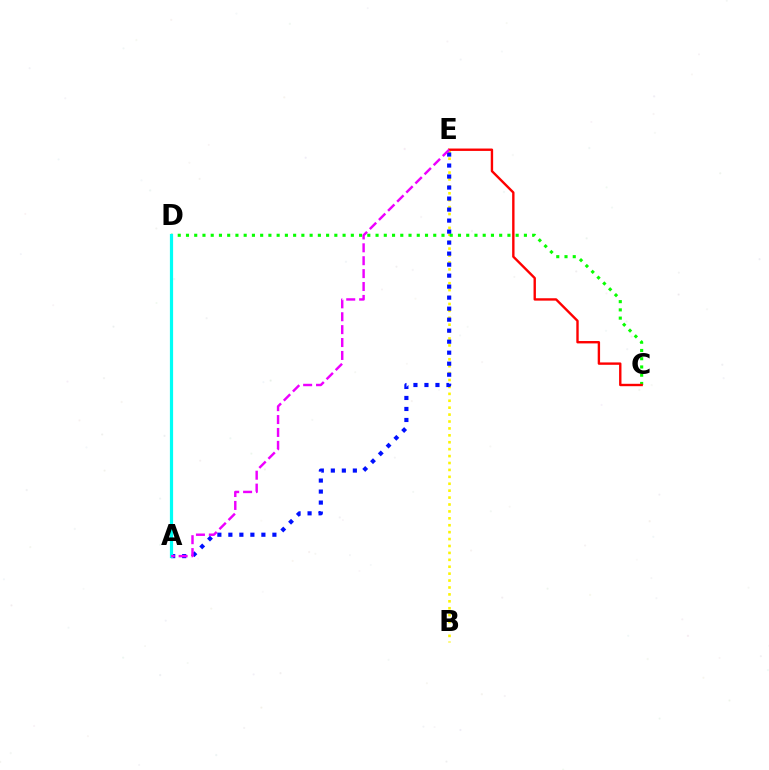{('B', 'E'): [{'color': '#fcf500', 'line_style': 'dotted', 'thickness': 1.88}], ('C', 'D'): [{'color': '#08ff00', 'line_style': 'dotted', 'thickness': 2.24}], ('A', 'E'): [{'color': '#0010ff', 'line_style': 'dotted', 'thickness': 2.99}, {'color': '#ee00ff', 'line_style': 'dashed', 'thickness': 1.75}], ('C', 'E'): [{'color': '#ff0000', 'line_style': 'solid', 'thickness': 1.72}], ('A', 'D'): [{'color': '#00fff6', 'line_style': 'solid', 'thickness': 2.31}]}